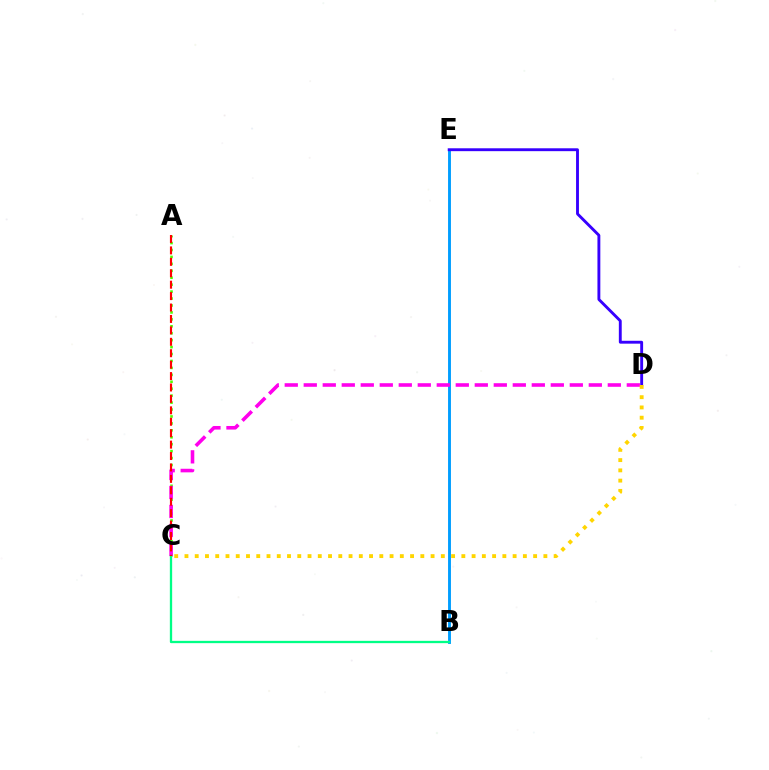{('A', 'C'): [{'color': '#4fff00', 'line_style': 'dotted', 'thickness': 1.88}, {'color': '#ff0000', 'line_style': 'dashed', 'thickness': 1.55}], ('B', 'E'): [{'color': '#009eff', 'line_style': 'solid', 'thickness': 2.09}], ('D', 'E'): [{'color': '#3700ff', 'line_style': 'solid', 'thickness': 2.07}], ('C', 'D'): [{'color': '#ff00ed', 'line_style': 'dashed', 'thickness': 2.58}, {'color': '#ffd500', 'line_style': 'dotted', 'thickness': 2.79}], ('B', 'C'): [{'color': '#00ff86', 'line_style': 'solid', 'thickness': 1.66}]}